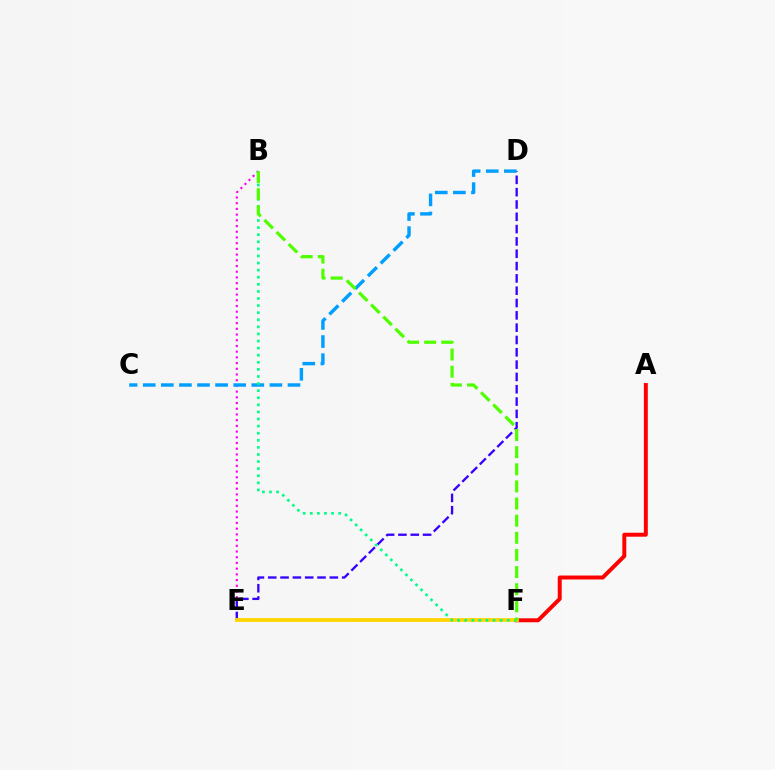{('B', 'E'): [{'color': '#ff00ed', 'line_style': 'dotted', 'thickness': 1.55}], ('A', 'F'): [{'color': '#ff0000', 'line_style': 'solid', 'thickness': 2.85}], ('D', 'E'): [{'color': '#3700ff', 'line_style': 'dashed', 'thickness': 1.67}], ('E', 'F'): [{'color': '#ffd500', 'line_style': 'solid', 'thickness': 2.74}], ('C', 'D'): [{'color': '#009eff', 'line_style': 'dashed', 'thickness': 2.46}], ('B', 'F'): [{'color': '#00ff86', 'line_style': 'dotted', 'thickness': 1.93}, {'color': '#4fff00', 'line_style': 'dashed', 'thickness': 2.33}]}